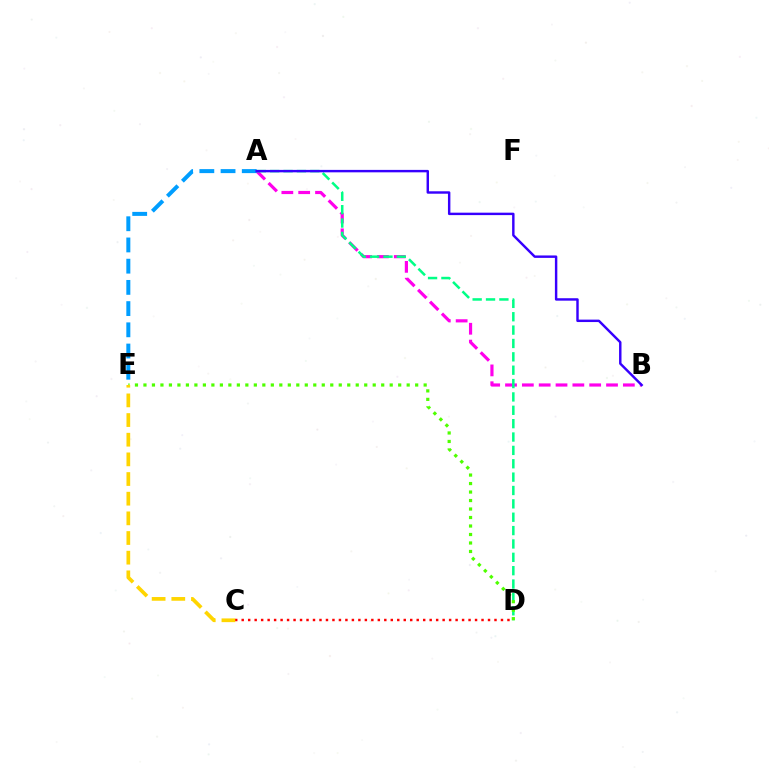{('C', 'D'): [{'color': '#ff0000', 'line_style': 'dotted', 'thickness': 1.76}], ('A', 'B'): [{'color': '#ff00ed', 'line_style': 'dashed', 'thickness': 2.29}, {'color': '#3700ff', 'line_style': 'solid', 'thickness': 1.75}], ('A', 'D'): [{'color': '#00ff86', 'line_style': 'dashed', 'thickness': 1.82}], ('D', 'E'): [{'color': '#4fff00', 'line_style': 'dotted', 'thickness': 2.31}], ('A', 'E'): [{'color': '#009eff', 'line_style': 'dashed', 'thickness': 2.88}], ('C', 'E'): [{'color': '#ffd500', 'line_style': 'dashed', 'thickness': 2.67}]}